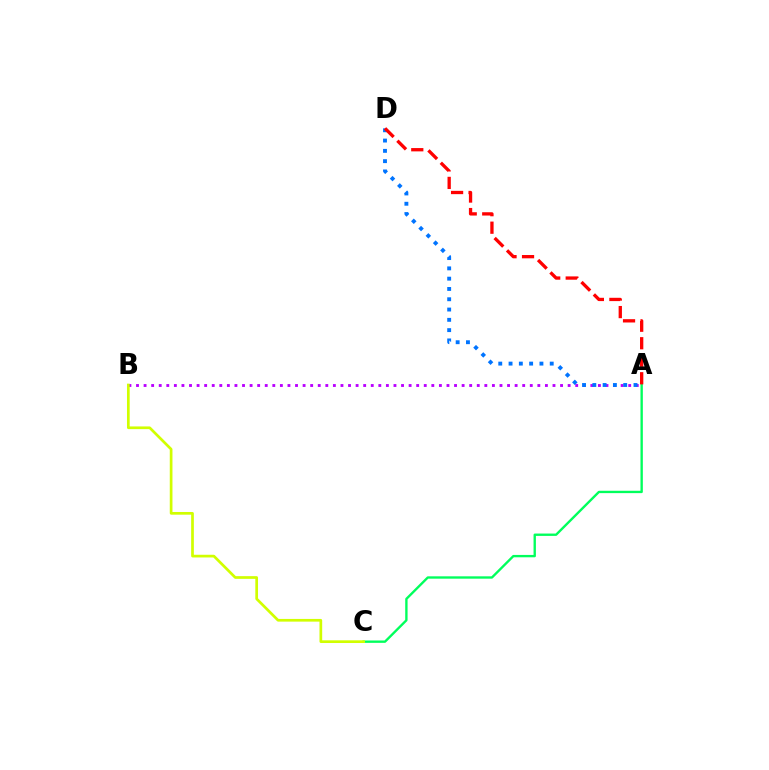{('A', 'B'): [{'color': '#b900ff', 'line_style': 'dotted', 'thickness': 2.06}], ('A', 'C'): [{'color': '#00ff5c', 'line_style': 'solid', 'thickness': 1.7}], ('A', 'D'): [{'color': '#0074ff', 'line_style': 'dotted', 'thickness': 2.8}, {'color': '#ff0000', 'line_style': 'dashed', 'thickness': 2.38}], ('B', 'C'): [{'color': '#d1ff00', 'line_style': 'solid', 'thickness': 1.94}]}